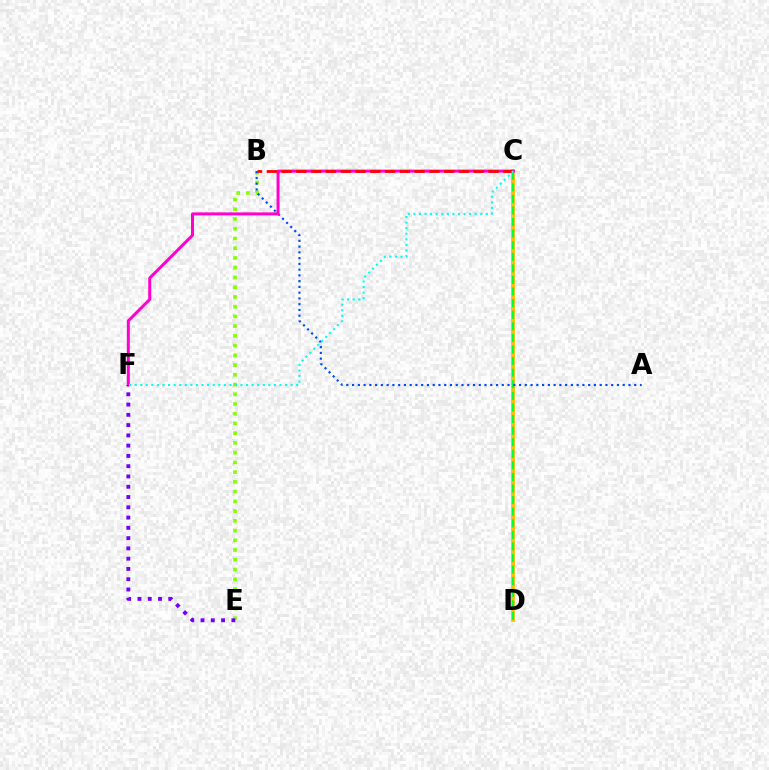{('C', 'D'): [{'color': '#ffbd00', 'line_style': 'solid', 'thickness': 2.7}, {'color': '#00ff39', 'line_style': 'dashed', 'thickness': 1.57}], ('B', 'E'): [{'color': '#84ff00', 'line_style': 'dotted', 'thickness': 2.65}], ('A', 'B'): [{'color': '#004bff', 'line_style': 'dotted', 'thickness': 1.56}], ('C', 'F'): [{'color': '#ff00cf', 'line_style': 'solid', 'thickness': 2.15}, {'color': '#00fff6', 'line_style': 'dotted', 'thickness': 1.51}], ('B', 'C'): [{'color': '#ff0000', 'line_style': 'dashed', 'thickness': 2.01}], ('E', 'F'): [{'color': '#7200ff', 'line_style': 'dotted', 'thickness': 2.79}]}